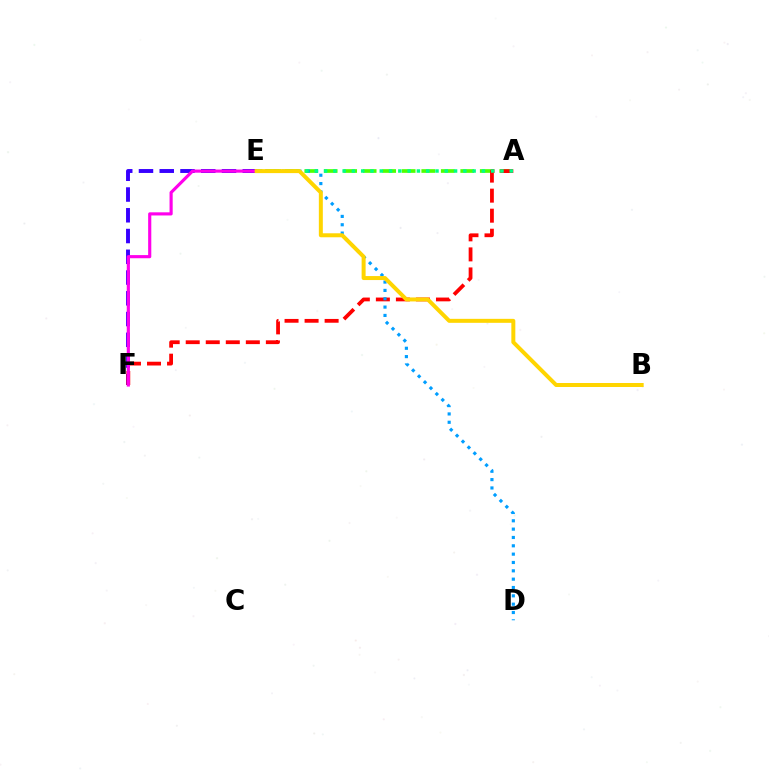{('A', 'E'): [{'color': '#4fff00', 'line_style': 'dashed', 'thickness': 2.65}, {'color': '#00ff86', 'line_style': 'dotted', 'thickness': 2.52}], ('E', 'F'): [{'color': '#3700ff', 'line_style': 'dashed', 'thickness': 2.82}, {'color': '#ff00ed', 'line_style': 'solid', 'thickness': 2.26}], ('A', 'F'): [{'color': '#ff0000', 'line_style': 'dashed', 'thickness': 2.72}], ('D', 'E'): [{'color': '#009eff', 'line_style': 'dotted', 'thickness': 2.27}], ('B', 'E'): [{'color': '#ffd500', 'line_style': 'solid', 'thickness': 2.87}]}